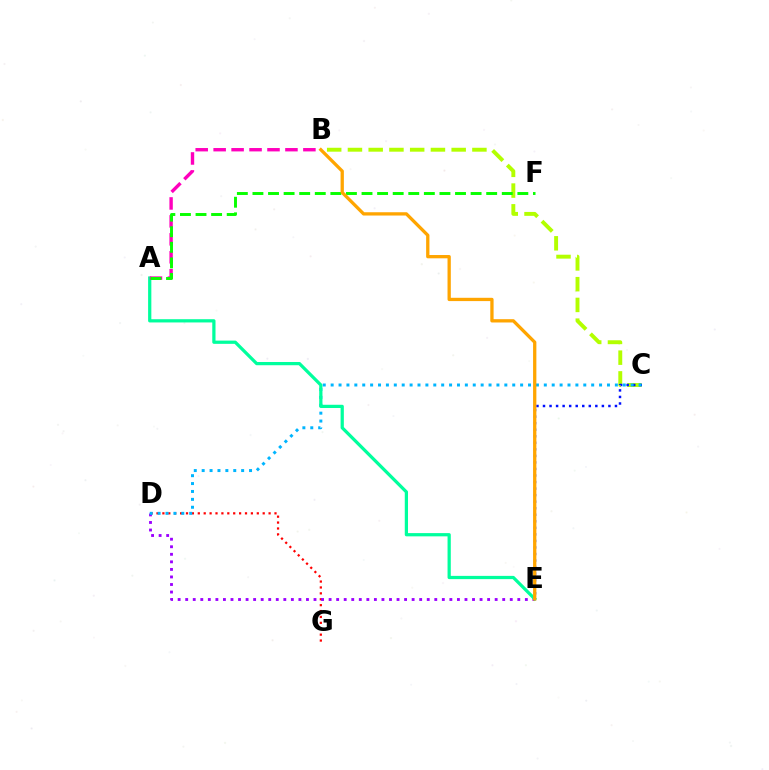{('D', 'G'): [{'color': '#ff0000', 'line_style': 'dotted', 'thickness': 1.6}], ('B', 'C'): [{'color': '#b3ff00', 'line_style': 'dashed', 'thickness': 2.82}], ('D', 'E'): [{'color': '#9b00ff', 'line_style': 'dotted', 'thickness': 2.05}], ('C', 'E'): [{'color': '#0010ff', 'line_style': 'dotted', 'thickness': 1.78}], ('C', 'D'): [{'color': '#00b5ff', 'line_style': 'dotted', 'thickness': 2.15}], ('A', 'E'): [{'color': '#00ff9d', 'line_style': 'solid', 'thickness': 2.33}], ('A', 'B'): [{'color': '#ff00bd', 'line_style': 'dashed', 'thickness': 2.44}], ('A', 'F'): [{'color': '#08ff00', 'line_style': 'dashed', 'thickness': 2.12}], ('B', 'E'): [{'color': '#ffa500', 'line_style': 'solid', 'thickness': 2.37}]}